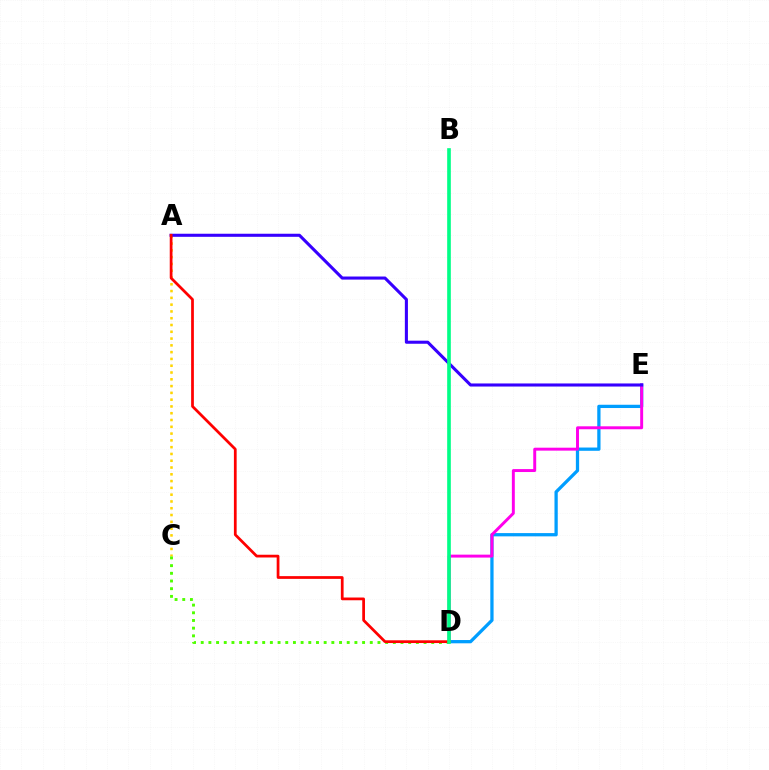{('A', 'C'): [{'color': '#ffd500', 'line_style': 'dotted', 'thickness': 1.84}], ('C', 'D'): [{'color': '#4fff00', 'line_style': 'dotted', 'thickness': 2.09}], ('D', 'E'): [{'color': '#009eff', 'line_style': 'solid', 'thickness': 2.35}, {'color': '#ff00ed', 'line_style': 'solid', 'thickness': 2.12}], ('A', 'E'): [{'color': '#3700ff', 'line_style': 'solid', 'thickness': 2.21}], ('A', 'D'): [{'color': '#ff0000', 'line_style': 'solid', 'thickness': 1.98}], ('B', 'D'): [{'color': '#00ff86', 'line_style': 'solid', 'thickness': 2.62}]}